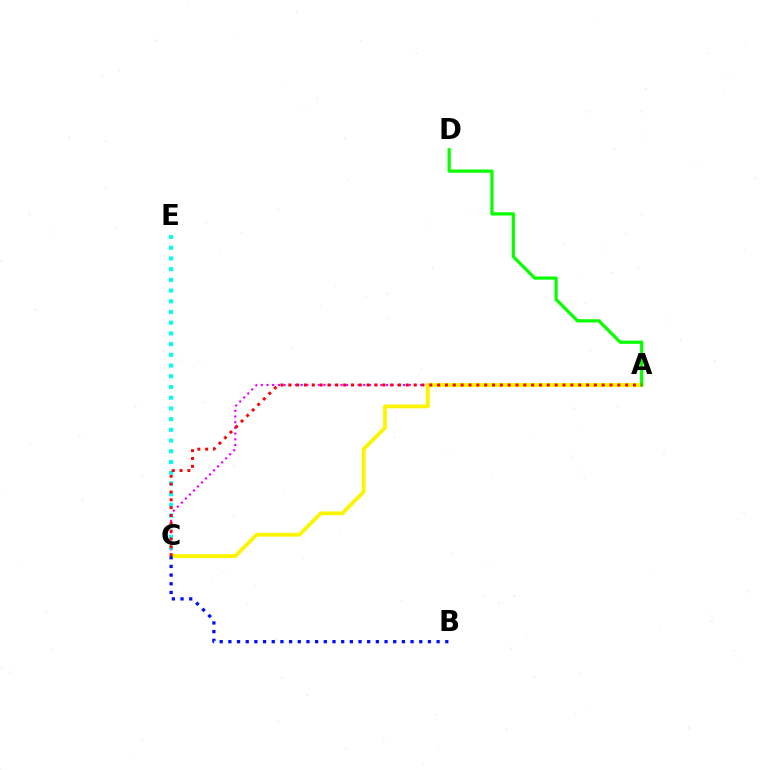{('A', 'C'): [{'color': '#ee00ff', 'line_style': 'dotted', 'thickness': 1.55}, {'color': '#fcf500', 'line_style': 'solid', 'thickness': 2.74}, {'color': '#ff0000', 'line_style': 'dotted', 'thickness': 2.13}], ('C', 'E'): [{'color': '#00fff6', 'line_style': 'dotted', 'thickness': 2.91}], ('B', 'C'): [{'color': '#0010ff', 'line_style': 'dotted', 'thickness': 2.36}], ('A', 'D'): [{'color': '#08ff00', 'line_style': 'solid', 'thickness': 2.32}]}